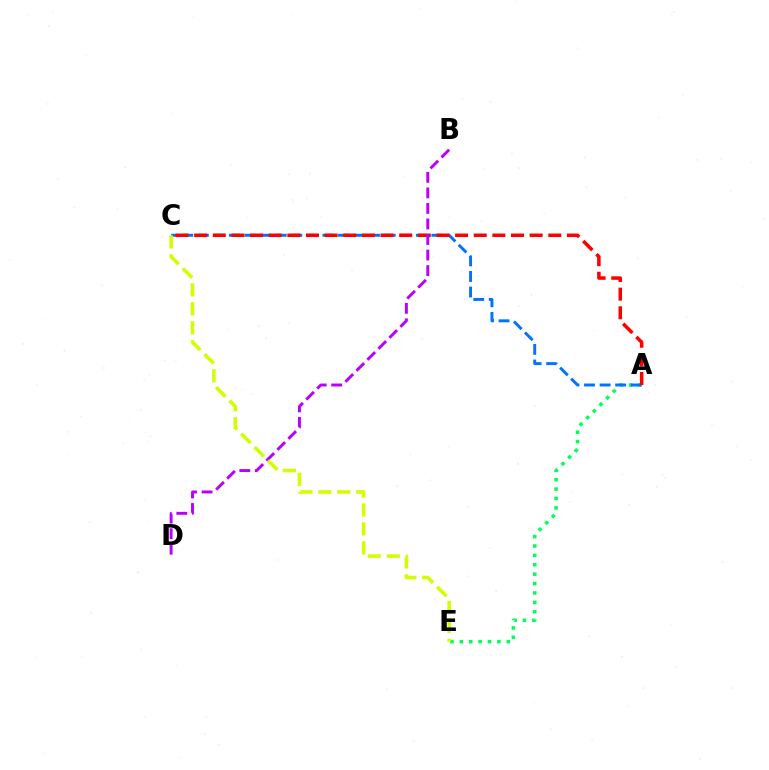{('A', 'E'): [{'color': '#00ff5c', 'line_style': 'dotted', 'thickness': 2.55}], ('A', 'C'): [{'color': '#0074ff', 'line_style': 'dashed', 'thickness': 2.12}, {'color': '#ff0000', 'line_style': 'dashed', 'thickness': 2.53}], ('B', 'D'): [{'color': '#b900ff', 'line_style': 'dashed', 'thickness': 2.11}], ('C', 'E'): [{'color': '#d1ff00', 'line_style': 'dashed', 'thickness': 2.57}]}